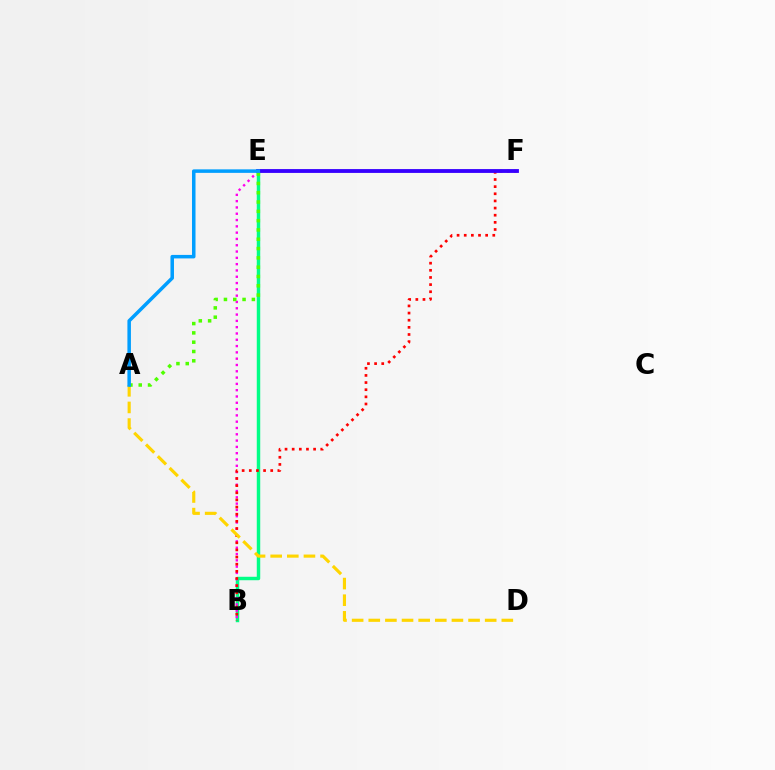{('B', 'E'): [{'color': '#00ff86', 'line_style': 'solid', 'thickness': 2.49}, {'color': '#ff00ed', 'line_style': 'dotted', 'thickness': 1.71}], ('B', 'F'): [{'color': '#ff0000', 'line_style': 'dotted', 'thickness': 1.94}], ('A', 'D'): [{'color': '#ffd500', 'line_style': 'dashed', 'thickness': 2.26}], ('E', 'F'): [{'color': '#3700ff', 'line_style': 'solid', 'thickness': 2.76}], ('A', 'E'): [{'color': '#4fff00', 'line_style': 'dotted', 'thickness': 2.53}, {'color': '#009eff', 'line_style': 'solid', 'thickness': 2.53}]}